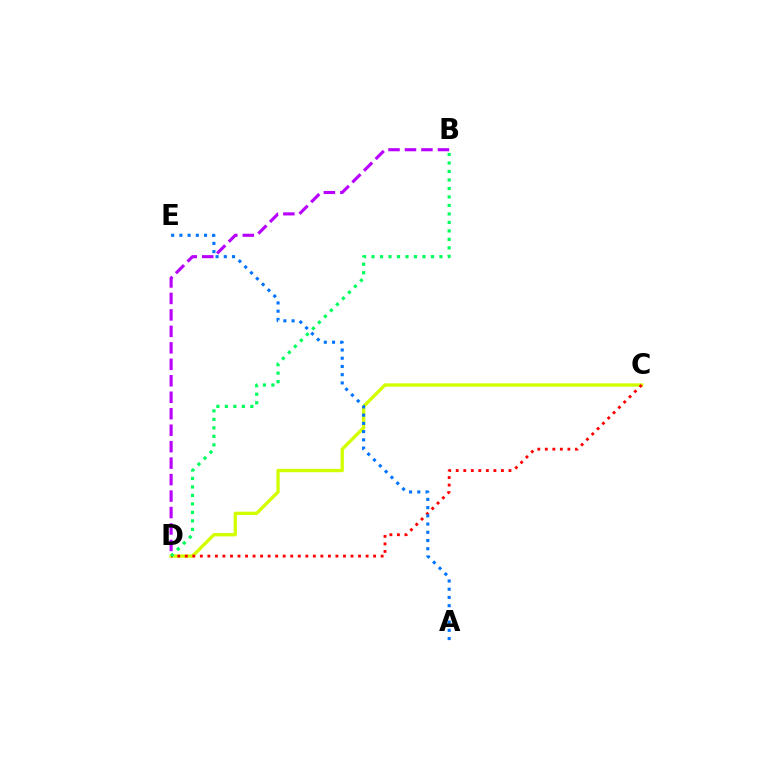{('C', 'D'): [{'color': '#d1ff00', 'line_style': 'solid', 'thickness': 2.39}, {'color': '#ff0000', 'line_style': 'dotted', 'thickness': 2.05}], ('B', 'D'): [{'color': '#b900ff', 'line_style': 'dashed', 'thickness': 2.24}, {'color': '#00ff5c', 'line_style': 'dotted', 'thickness': 2.31}], ('A', 'E'): [{'color': '#0074ff', 'line_style': 'dotted', 'thickness': 2.23}]}